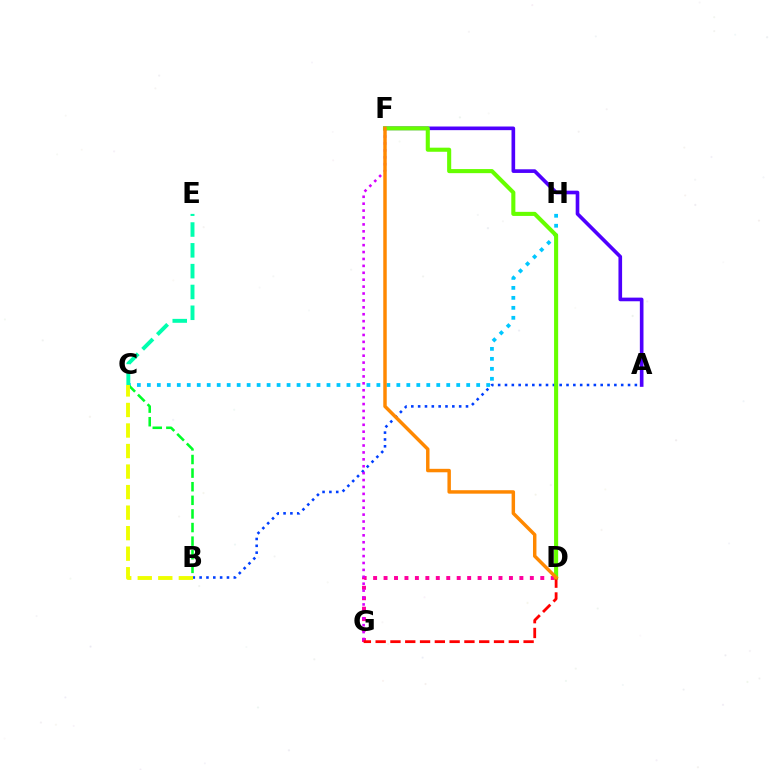{('C', 'H'): [{'color': '#00c7ff', 'line_style': 'dotted', 'thickness': 2.71}], ('D', 'G'): [{'color': '#ff00a0', 'line_style': 'dotted', 'thickness': 2.84}, {'color': '#ff0000', 'line_style': 'dashed', 'thickness': 2.01}], ('A', 'B'): [{'color': '#003fff', 'line_style': 'dotted', 'thickness': 1.86}], ('A', 'F'): [{'color': '#4f00ff', 'line_style': 'solid', 'thickness': 2.62}], ('F', 'G'): [{'color': '#d600ff', 'line_style': 'dotted', 'thickness': 1.88}], ('B', 'C'): [{'color': '#00ff27', 'line_style': 'dashed', 'thickness': 1.85}, {'color': '#eeff00', 'line_style': 'dashed', 'thickness': 2.79}], ('D', 'F'): [{'color': '#66ff00', 'line_style': 'solid', 'thickness': 2.94}, {'color': '#ff8800', 'line_style': 'solid', 'thickness': 2.49}], ('C', 'E'): [{'color': '#00ffaf', 'line_style': 'dashed', 'thickness': 2.83}]}